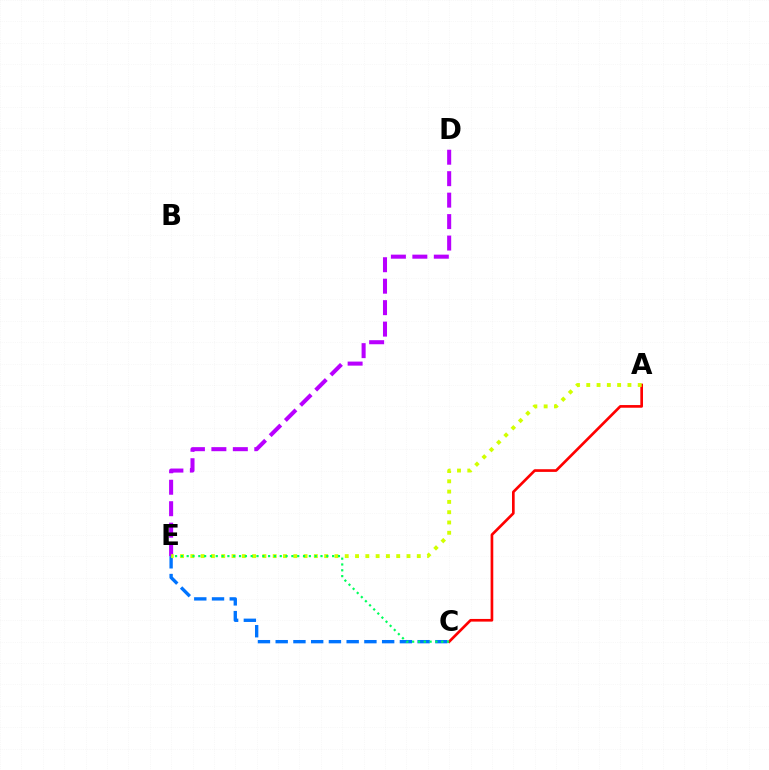{('D', 'E'): [{'color': '#b900ff', 'line_style': 'dashed', 'thickness': 2.92}], ('A', 'C'): [{'color': '#ff0000', 'line_style': 'solid', 'thickness': 1.92}], ('C', 'E'): [{'color': '#0074ff', 'line_style': 'dashed', 'thickness': 2.41}, {'color': '#00ff5c', 'line_style': 'dotted', 'thickness': 1.58}], ('A', 'E'): [{'color': '#d1ff00', 'line_style': 'dotted', 'thickness': 2.8}]}